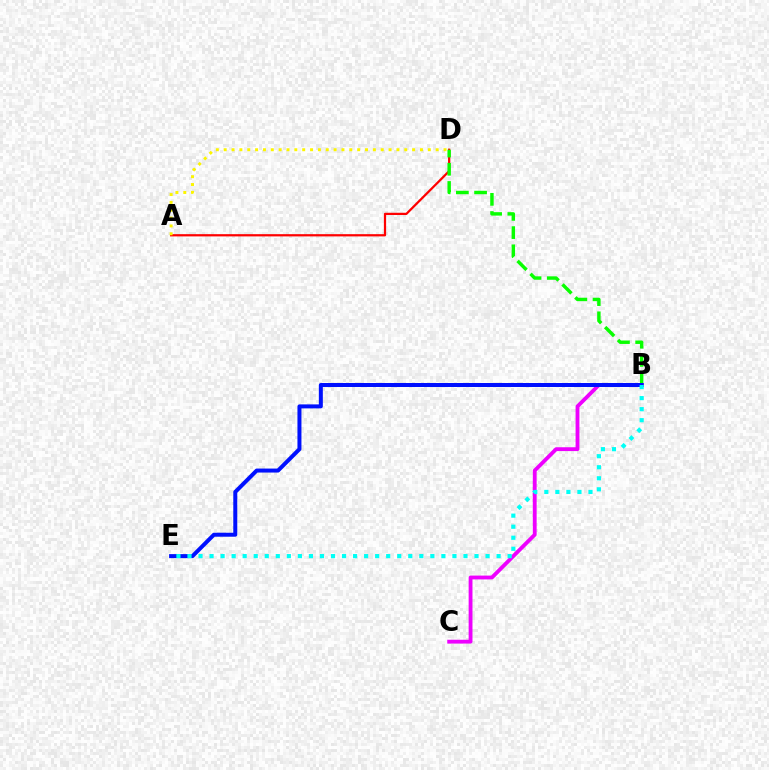{('A', 'D'): [{'color': '#ff0000', 'line_style': 'solid', 'thickness': 1.61}, {'color': '#fcf500', 'line_style': 'dotted', 'thickness': 2.13}], ('B', 'D'): [{'color': '#08ff00', 'line_style': 'dashed', 'thickness': 2.47}], ('B', 'C'): [{'color': '#ee00ff', 'line_style': 'solid', 'thickness': 2.76}], ('B', 'E'): [{'color': '#0010ff', 'line_style': 'solid', 'thickness': 2.88}, {'color': '#00fff6', 'line_style': 'dotted', 'thickness': 3.0}]}